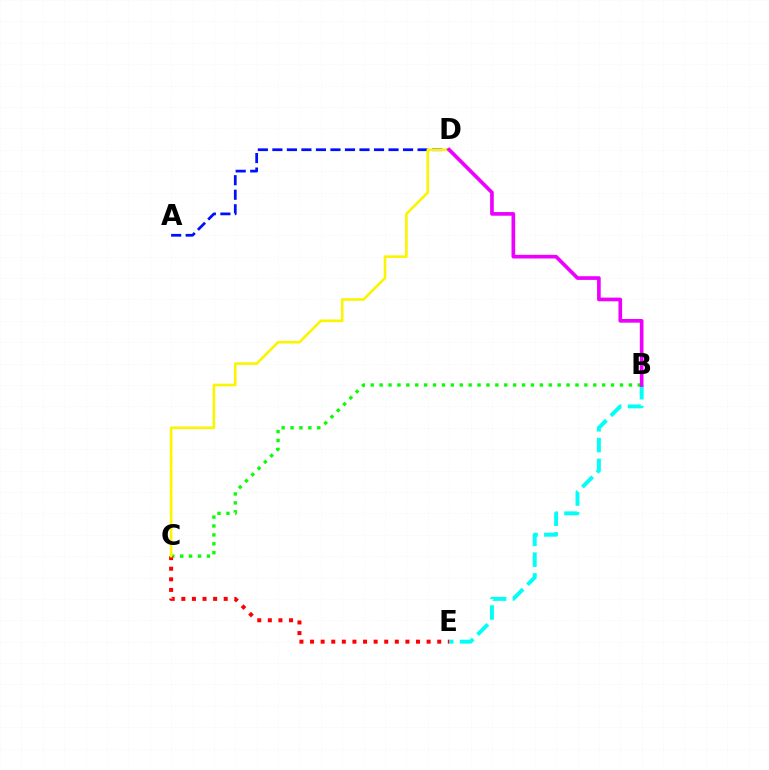{('B', 'E'): [{'color': '#00fff6', 'line_style': 'dashed', 'thickness': 2.82}], ('A', 'D'): [{'color': '#0010ff', 'line_style': 'dashed', 'thickness': 1.97}], ('B', 'C'): [{'color': '#08ff00', 'line_style': 'dotted', 'thickness': 2.42}], ('C', 'E'): [{'color': '#ff0000', 'line_style': 'dotted', 'thickness': 2.88}], ('C', 'D'): [{'color': '#fcf500', 'line_style': 'solid', 'thickness': 1.89}], ('B', 'D'): [{'color': '#ee00ff', 'line_style': 'solid', 'thickness': 2.64}]}